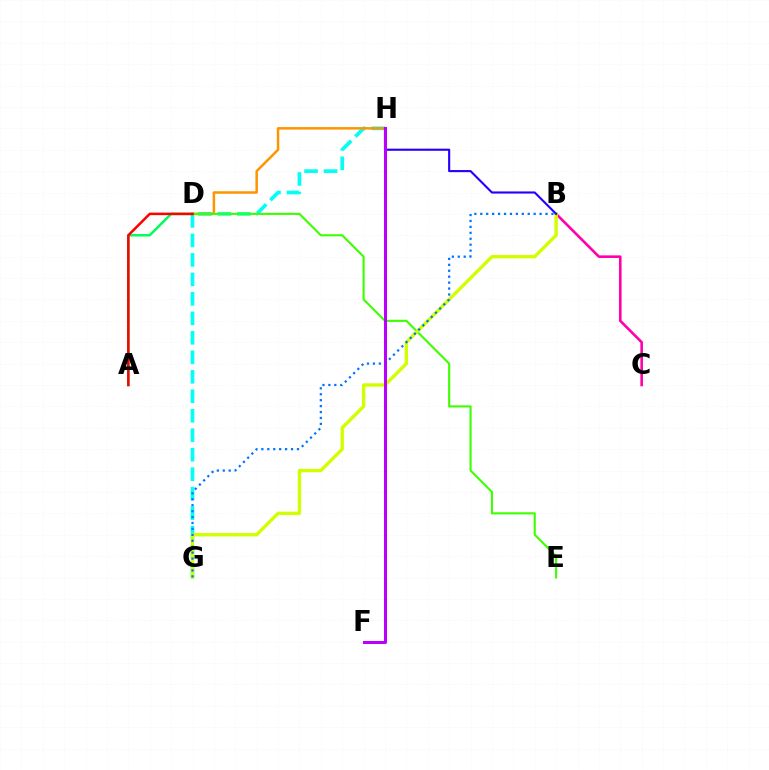{('B', 'C'): [{'color': '#ff00ac', 'line_style': 'solid', 'thickness': 1.87}], ('A', 'D'): [{'color': '#00ff5c', 'line_style': 'solid', 'thickness': 1.79}, {'color': '#ff0000', 'line_style': 'solid', 'thickness': 1.81}], ('G', 'H'): [{'color': '#00fff6', 'line_style': 'dashed', 'thickness': 2.65}], ('D', 'H'): [{'color': '#ff9400', 'line_style': 'solid', 'thickness': 1.8}], ('D', 'E'): [{'color': '#3dff00', 'line_style': 'solid', 'thickness': 1.52}], ('B', 'G'): [{'color': '#d1ff00', 'line_style': 'solid', 'thickness': 2.44}, {'color': '#0074ff', 'line_style': 'dotted', 'thickness': 1.61}], ('B', 'H'): [{'color': '#2500ff', 'line_style': 'solid', 'thickness': 1.53}], ('F', 'H'): [{'color': '#b900ff', 'line_style': 'solid', 'thickness': 2.18}]}